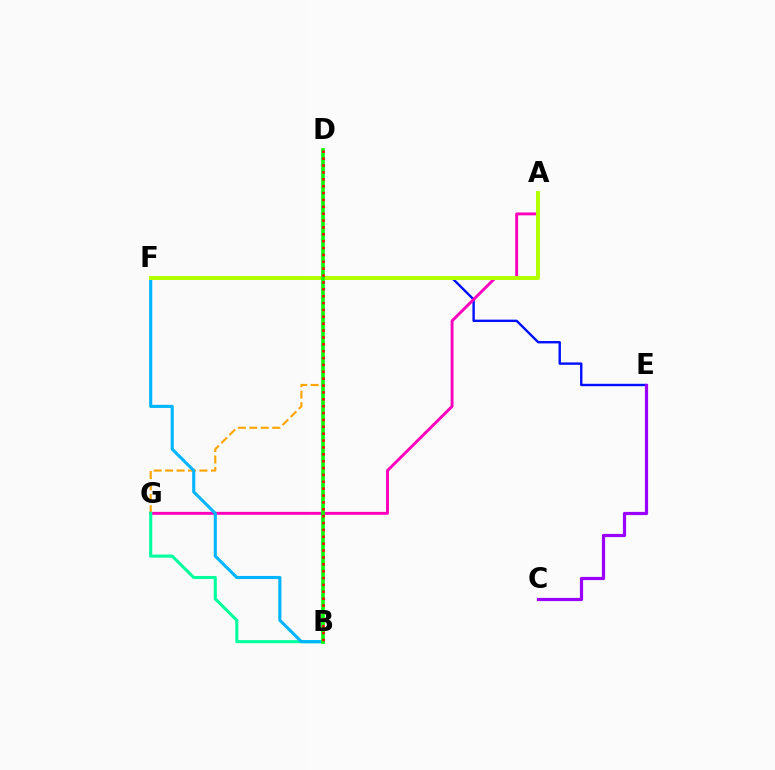{('E', 'F'): [{'color': '#0010ff', 'line_style': 'solid', 'thickness': 1.73}], ('D', 'G'): [{'color': '#ffa500', 'line_style': 'dashed', 'thickness': 1.55}], ('C', 'E'): [{'color': '#9b00ff', 'line_style': 'solid', 'thickness': 2.31}], ('A', 'G'): [{'color': '#ff00bd', 'line_style': 'solid', 'thickness': 2.1}], ('B', 'G'): [{'color': '#00ff9d', 'line_style': 'solid', 'thickness': 2.22}], ('B', 'F'): [{'color': '#00b5ff', 'line_style': 'solid', 'thickness': 2.24}], ('A', 'F'): [{'color': '#b3ff00', 'line_style': 'solid', 'thickness': 2.89}], ('B', 'D'): [{'color': '#08ff00', 'line_style': 'solid', 'thickness': 2.63}, {'color': '#ff0000', 'line_style': 'dotted', 'thickness': 1.87}]}